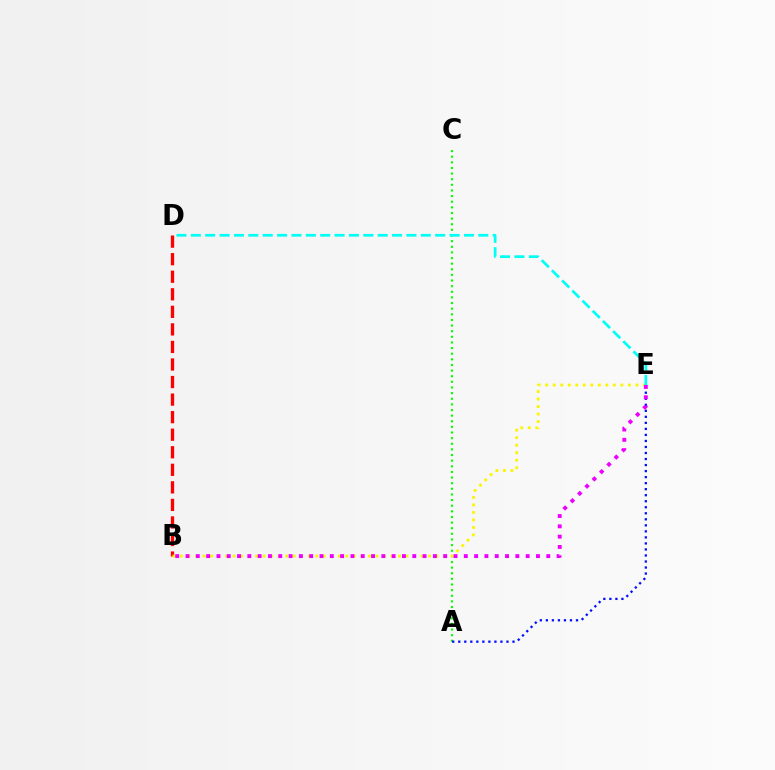{('A', 'C'): [{'color': '#08ff00', 'line_style': 'dotted', 'thickness': 1.53}], ('A', 'E'): [{'color': '#0010ff', 'line_style': 'dotted', 'thickness': 1.64}], ('B', 'D'): [{'color': '#ff0000', 'line_style': 'dashed', 'thickness': 2.38}], ('B', 'E'): [{'color': '#fcf500', 'line_style': 'dotted', 'thickness': 2.04}, {'color': '#ee00ff', 'line_style': 'dotted', 'thickness': 2.8}], ('D', 'E'): [{'color': '#00fff6', 'line_style': 'dashed', 'thickness': 1.95}]}